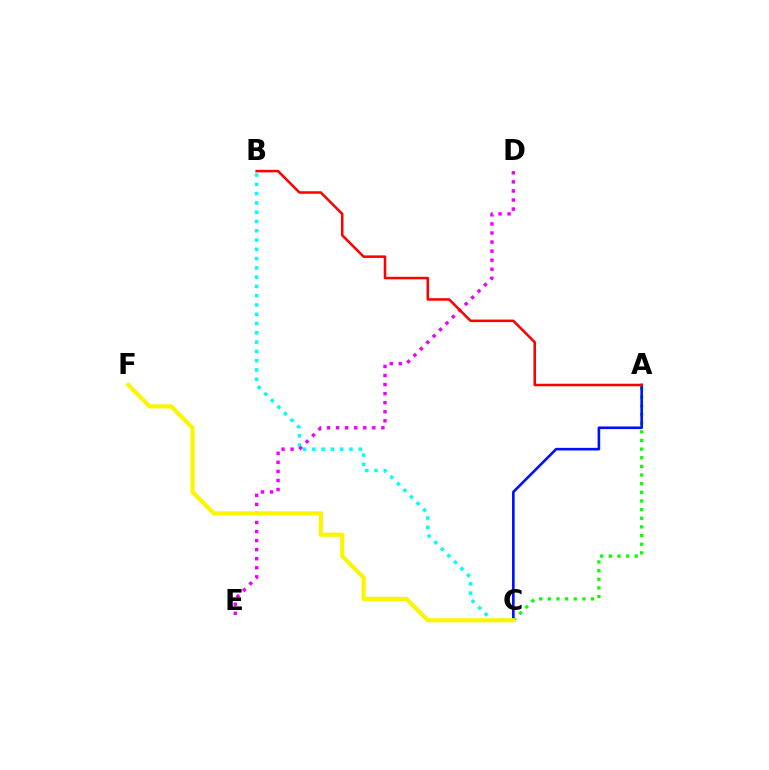{('A', 'C'): [{'color': '#08ff00', 'line_style': 'dotted', 'thickness': 2.35}, {'color': '#0010ff', 'line_style': 'solid', 'thickness': 1.89}], ('B', 'C'): [{'color': '#00fff6', 'line_style': 'dotted', 'thickness': 2.52}], ('D', 'E'): [{'color': '#ee00ff', 'line_style': 'dotted', 'thickness': 2.46}], ('C', 'F'): [{'color': '#fcf500', 'line_style': 'solid', 'thickness': 2.99}], ('A', 'B'): [{'color': '#ff0000', 'line_style': 'solid', 'thickness': 1.83}]}